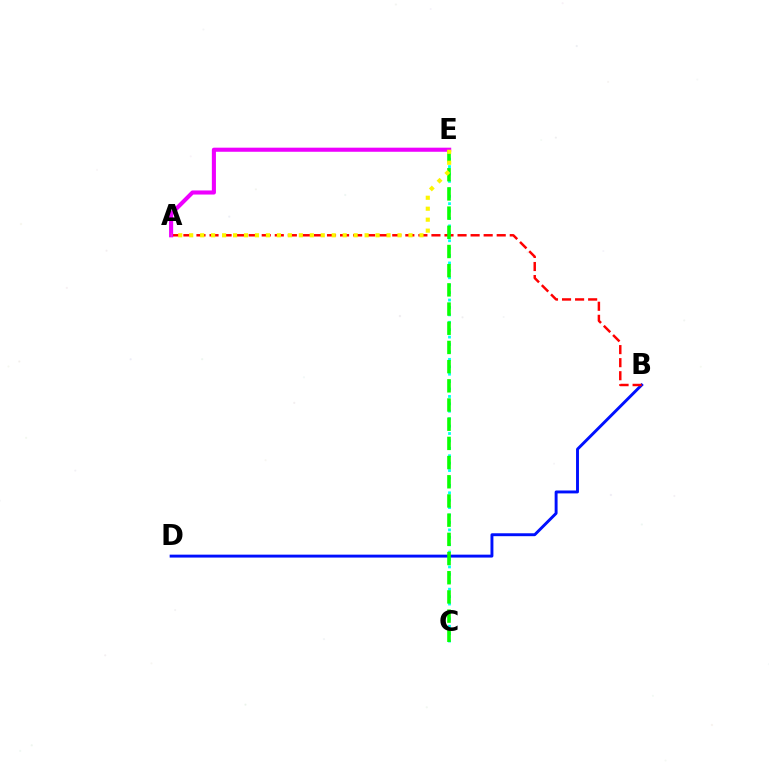{('B', 'D'): [{'color': '#0010ff', 'line_style': 'solid', 'thickness': 2.1}], ('A', 'B'): [{'color': '#ff0000', 'line_style': 'dashed', 'thickness': 1.77}], ('C', 'E'): [{'color': '#00fff6', 'line_style': 'dotted', 'thickness': 2.01}, {'color': '#08ff00', 'line_style': 'dashed', 'thickness': 2.61}], ('A', 'E'): [{'color': '#ee00ff', 'line_style': 'solid', 'thickness': 2.94}, {'color': '#fcf500', 'line_style': 'dotted', 'thickness': 2.98}]}